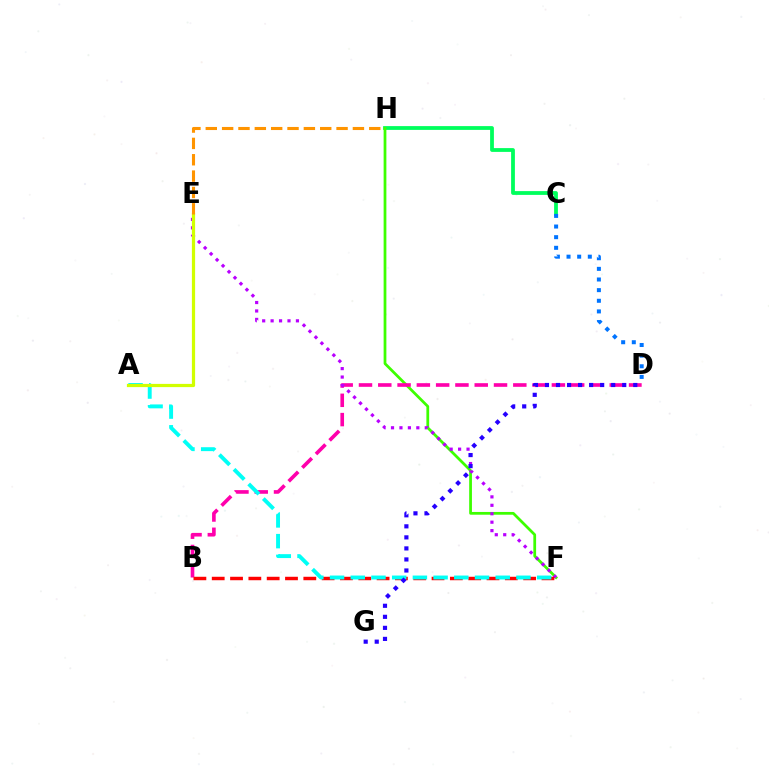{('C', 'H'): [{'color': '#00ff5c', 'line_style': 'solid', 'thickness': 2.73}], ('F', 'H'): [{'color': '#3dff00', 'line_style': 'solid', 'thickness': 1.98}], ('B', 'D'): [{'color': '#ff00ac', 'line_style': 'dashed', 'thickness': 2.62}], ('E', 'F'): [{'color': '#b900ff', 'line_style': 'dotted', 'thickness': 2.29}], ('B', 'F'): [{'color': '#ff0000', 'line_style': 'dashed', 'thickness': 2.49}], ('C', 'D'): [{'color': '#0074ff', 'line_style': 'dotted', 'thickness': 2.89}], ('A', 'F'): [{'color': '#00fff6', 'line_style': 'dashed', 'thickness': 2.81}], ('A', 'E'): [{'color': '#d1ff00', 'line_style': 'solid', 'thickness': 2.32}], ('D', 'G'): [{'color': '#2500ff', 'line_style': 'dotted', 'thickness': 3.0}], ('E', 'H'): [{'color': '#ff9400', 'line_style': 'dashed', 'thickness': 2.22}]}